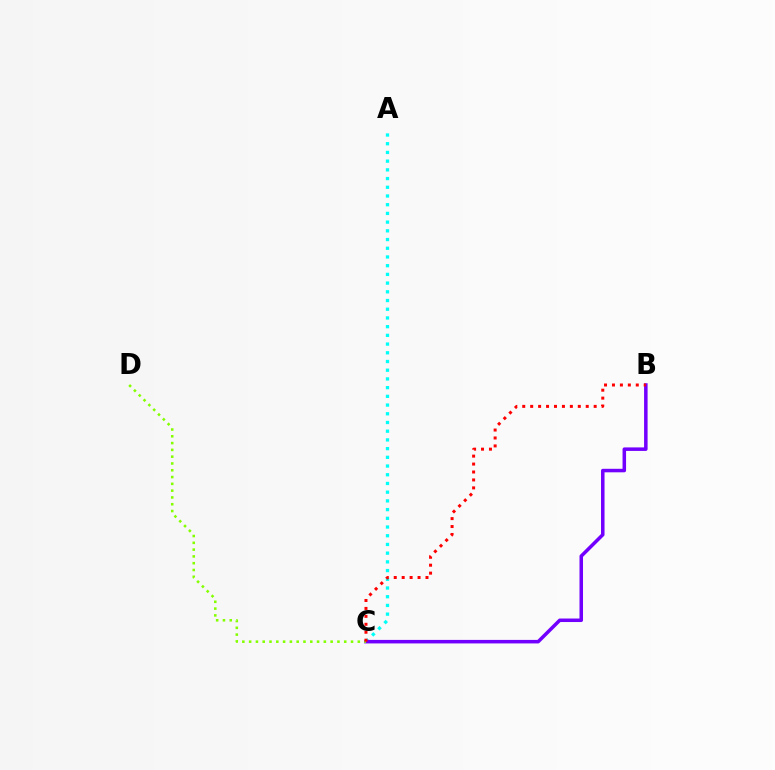{('A', 'C'): [{'color': '#00fff6', 'line_style': 'dotted', 'thickness': 2.37}], ('B', 'C'): [{'color': '#7200ff', 'line_style': 'solid', 'thickness': 2.53}, {'color': '#ff0000', 'line_style': 'dotted', 'thickness': 2.16}], ('C', 'D'): [{'color': '#84ff00', 'line_style': 'dotted', 'thickness': 1.85}]}